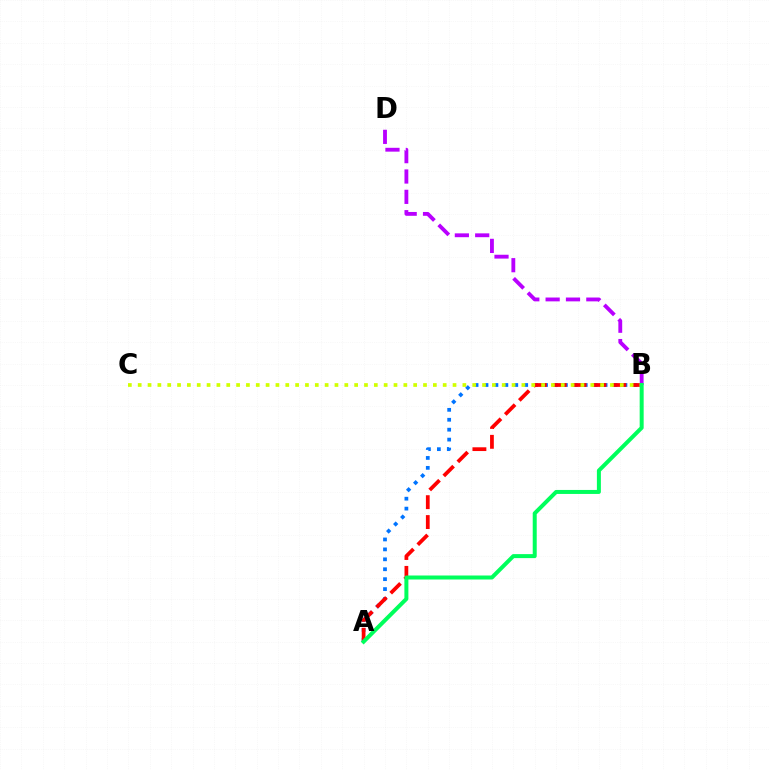{('B', 'D'): [{'color': '#b900ff', 'line_style': 'dashed', 'thickness': 2.76}], ('A', 'B'): [{'color': '#0074ff', 'line_style': 'dotted', 'thickness': 2.7}, {'color': '#ff0000', 'line_style': 'dashed', 'thickness': 2.7}, {'color': '#00ff5c', 'line_style': 'solid', 'thickness': 2.88}], ('B', 'C'): [{'color': '#d1ff00', 'line_style': 'dotted', 'thickness': 2.67}]}